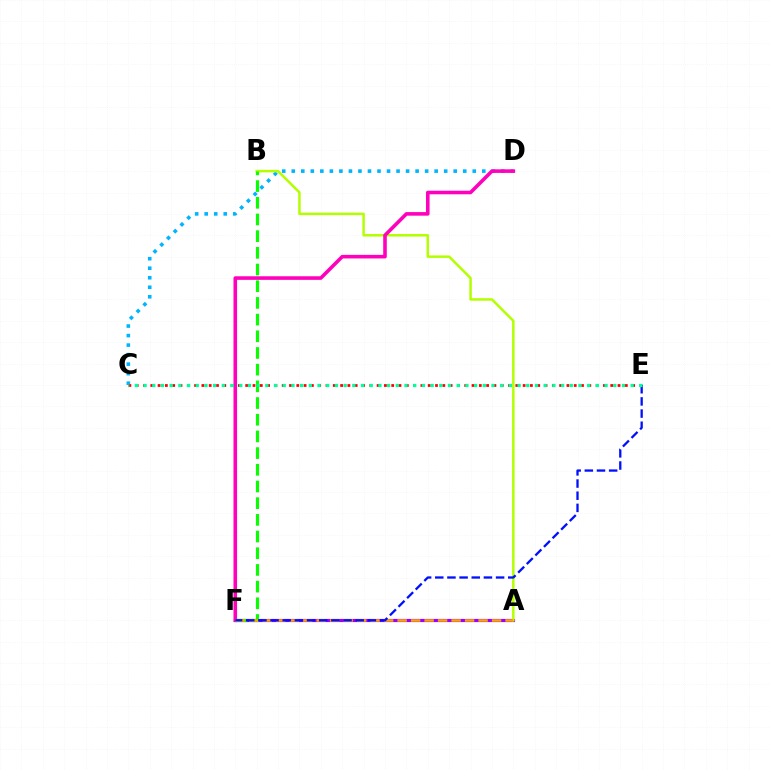{('C', 'D'): [{'color': '#00b5ff', 'line_style': 'dotted', 'thickness': 2.59}], ('A', 'F'): [{'color': '#9b00ff', 'line_style': 'solid', 'thickness': 2.28}, {'color': '#ffa500', 'line_style': 'dashed', 'thickness': 1.83}], ('A', 'B'): [{'color': '#b3ff00', 'line_style': 'solid', 'thickness': 1.8}], ('D', 'F'): [{'color': '#ff00bd', 'line_style': 'solid', 'thickness': 2.58}], ('B', 'F'): [{'color': '#08ff00', 'line_style': 'dashed', 'thickness': 2.27}], ('C', 'E'): [{'color': '#ff0000', 'line_style': 'dotted', 'thickness': 1.98}, {'color': '#00ff9d', 'line_style': 'dotted', 'thickness': 2.36}], ('E', 'F'): [{'color': '#0010ff', 'line_style': 'dashed', 'thickness': 1.65}]}